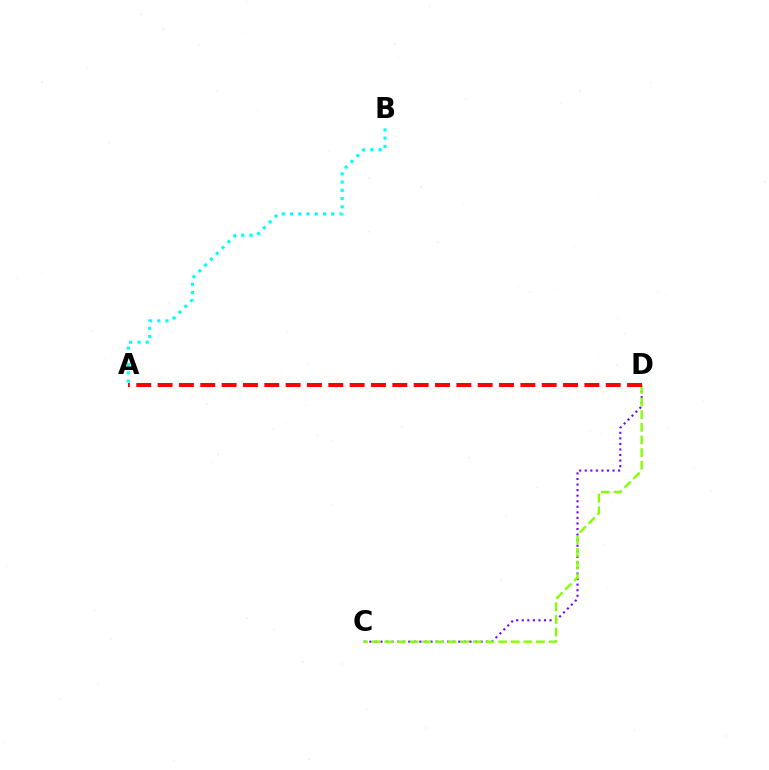{('C', 'D'): [{'color': '#7200ff', 'line_style': 'dotted', 'thickness': 1.51}, {'color': '#84ff00', 'line_style': 'dashed', 'thickness': 1.72}], ('A', 'D'): [{'color': '#ff0000', 'line_style': 'dashed', 'thickness': 2.9}], ('A', 'B'): [{'color': '#00fff6', 'line_style': 'dotted', 'thickness': 2.24}]}